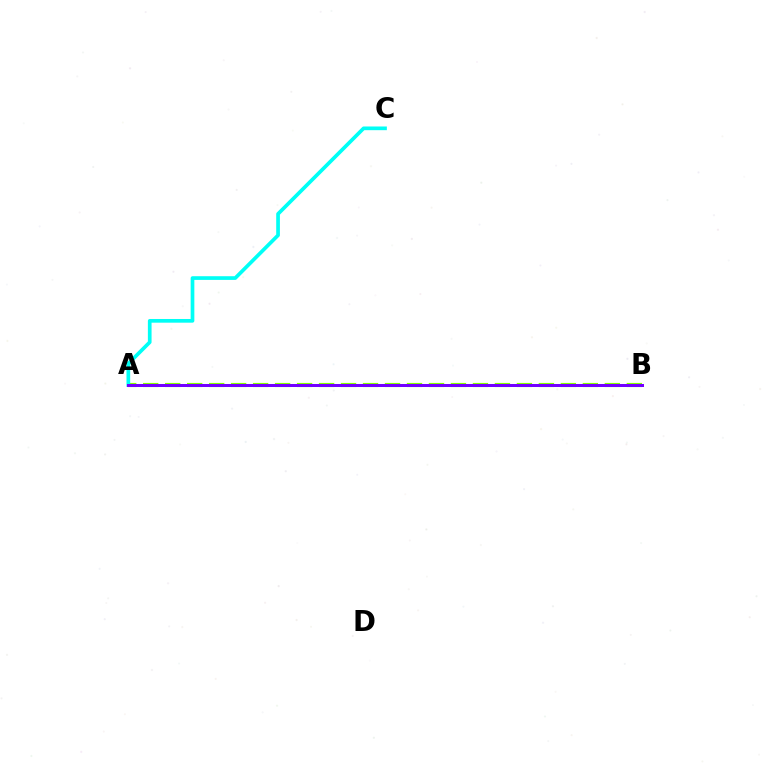{('A', 'B'): [{'color': '#ff0000', 'line_style': 'dotted', 'thickness': 2.13}, {'color': '#84ff00', 'line_style': 'dashed', 'thickness': 2.99}, {'color': '#7200ff', 'line_style': 'solid', 'thickness': 2.16}], ('A', 'C'): [{'color': '#00fff6', 'line_style': 'solid', 'thickness': 2.66}]}